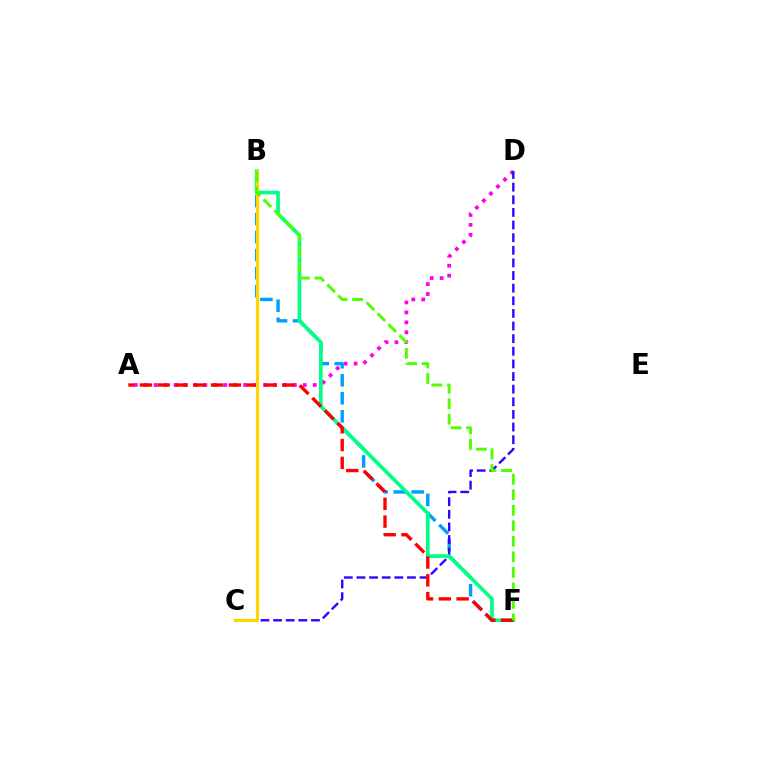{('A', 'D'): [{'color': '#ff00ed', 'line_style': 'dotted', 'thickness': 2.7}], ('B', 'F'): [{'color': '#009eff', 'line_style': 'dashed', 'thickness': 2.45}, {'color': '#00ff86', 'line_style': 'solid', 'thickness': 2.64}, {'color': '#4fff00', 'line_style': 'dashed', 'thickness': 2.11}], ('C', 'D'): [{'color': '#3700ff', 'line_style': 'dashed', 'thickness': 1.72}], ('A', 'F'): [{'color': '#ff0000', 'line_style': 'dashed', 'thickness': 2.42}], ('B', 'C'): [{'color': '#ffd500', 'line_style': 'solid', 'thickness': 2.29}]}